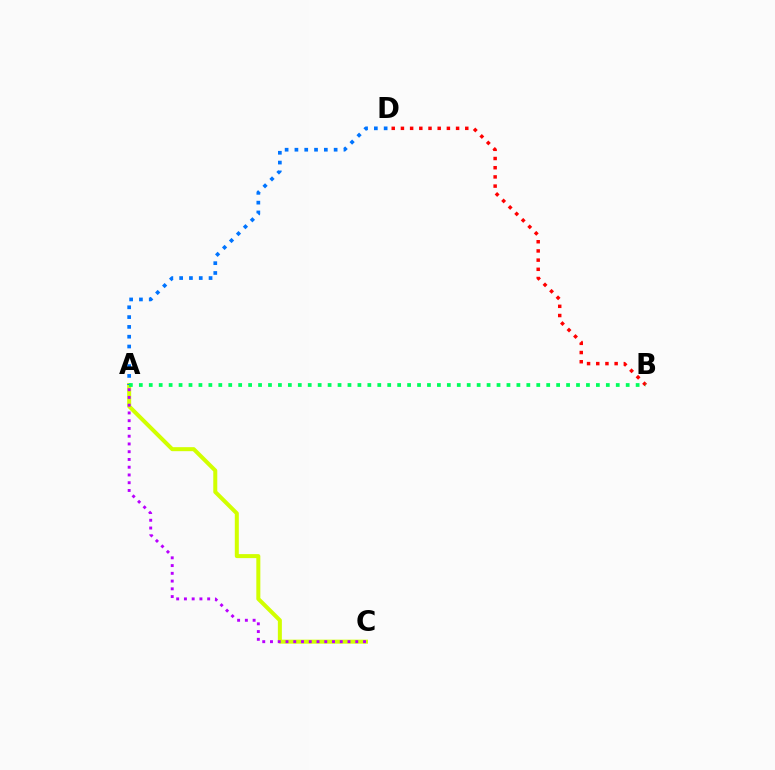{('A', 'C'): [{'color': '#d1ff00', 'line_style': 'solid', 'thickness': 2.88}, {'color': '#b900ff', 'line_style': 'dotted', 'thickness': 2.11}], ('B', 'D'): [{'color': '#ff0000', 'line_style': 'dotted', 'thickness': 2.5}], ('A', 'D'): [{'color': '#0074ff', 'line_style': 'dotted', 'thickness': 2.66}], ('A', 'B'): [{'color': '#00ff5c', 'line_style': 'dotted', 'thickness': 2.7}]}